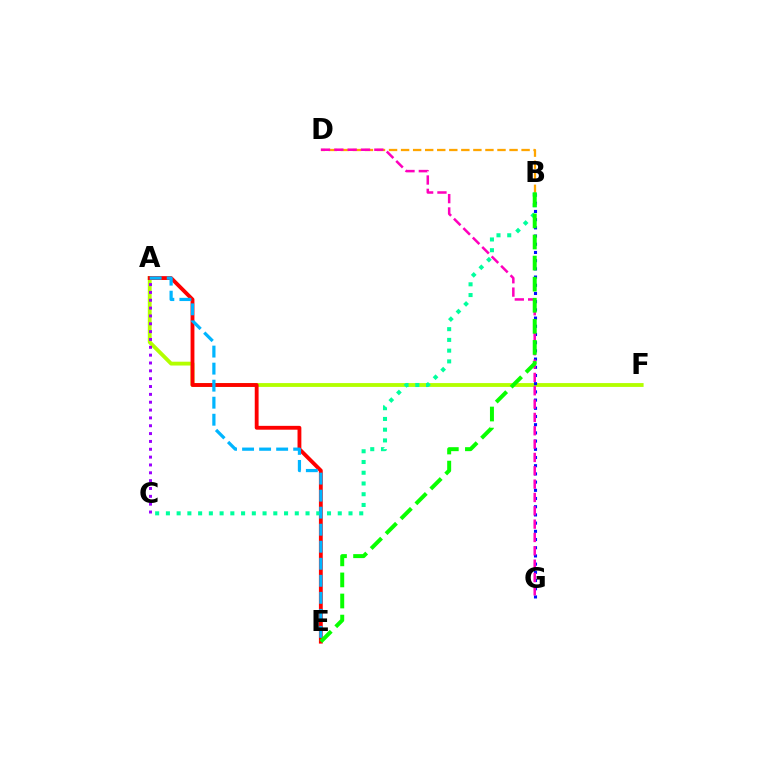{('B', 'D'): [{'color': '#ffa500', 'line_style': 'dashed', 'thickness': 1.64}], ('A', 'F'): [{'color': '#b3ff00', 'line_style': 'solid', 'thickness': 2.76}], ('A', 'C'): [{'color': '#9b00ff', 'line_style': 'dotted', 'thickness': 2.13}], ('A', 'E'): [{'color': '#ff0000', 'line_style': 'solid', 'thickness': 2.77}, {'color': '#00b5ff', 'line_style': 'dashed', 'thickness': 2.31}], ('B', 'G'): [{'color': '#0010ff', 'line_style': 'dotted', 'thickness': 2.23}], ('B', 'C'): [{'color': '#00ff9d', 'line_style': 'dotted', 'thickness': 2.92}], ('D', 'G'): [{'color': '#ff00bd', 'line_style': 'dashed', 'thickness': 1.81}], ('B', 'E'): [{'color': '#08ff00', 'line_style': 'dashed', 'thickness': 2.86}]}